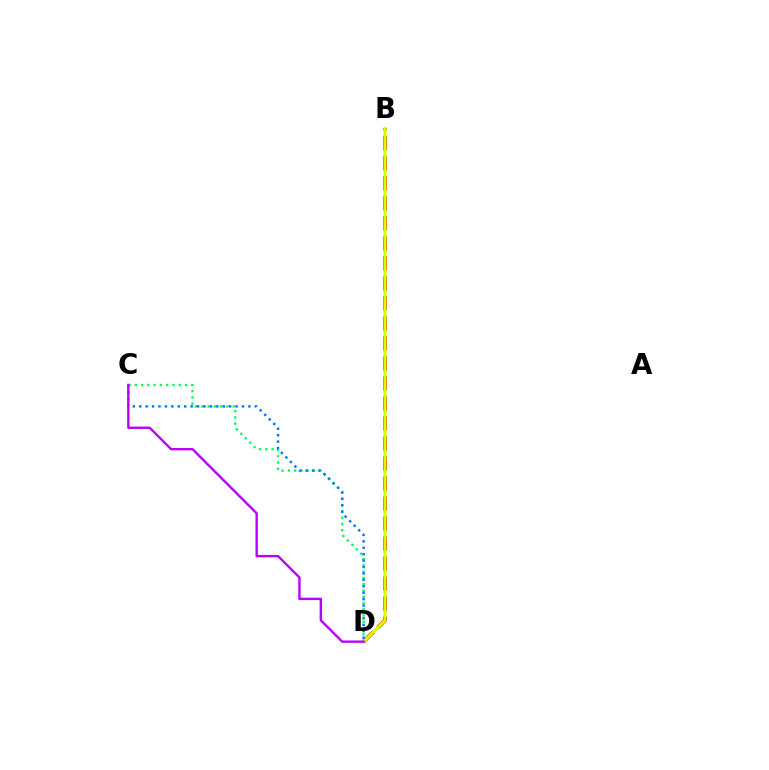{('B', 'D'): [{'color': '#ff0000', 'line_style': 'dashed', 'thickness': 2.72}, {'color': '#d1ff00', 'line_style': 'solid', 'thickness': 2.18}], ('C', 'D'): [{'color': '#00ff5c', 'line_style': 'dotted', 'thickness': 1.71}, {'color': '#0074ff', 'line_style': 'dotted', 'thickness': 1.74}, {'color': '#b900ff', 'line_style': 'solid', 'thickness': 1.71}]}